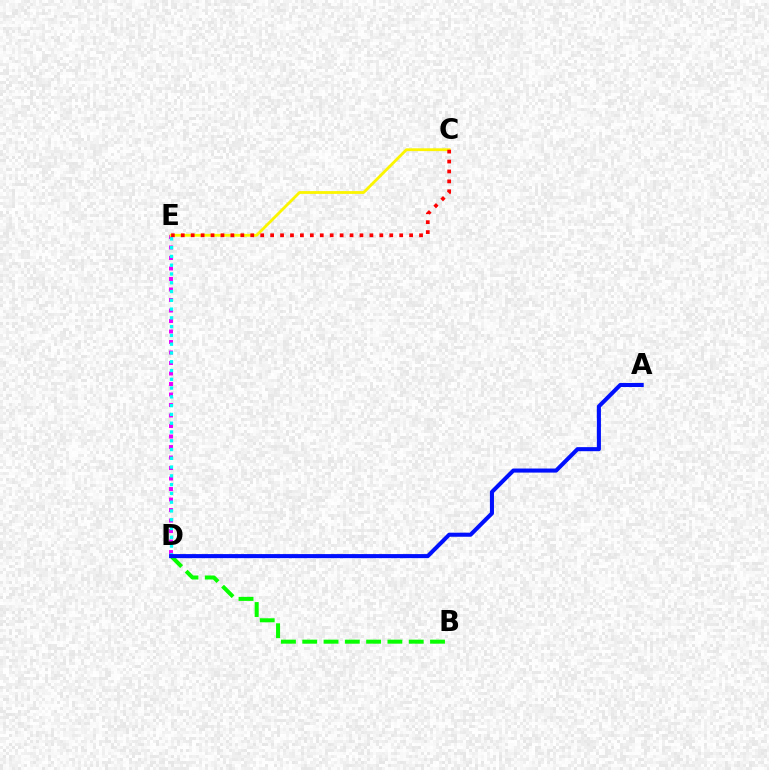{('D', 'E'): [{'color': '#ee00ff', 'line_style': 'dotted', 'thickness': 2.85}, {'color': '#00fff6', 'line_style': 'dotted', 'thickness': 2.38}], ('C', 'E'): [{'color': '#fcf500', 'line_style': 'solid', 'thickness': 2.03}, {'color': '#ff0000', 'line_style': 'dotted', 'thickness': 2.7}], ('B', 'D'): [{'color': '#08ff00', 'line_style': 'dashed', 'thickness': 2.89}], ('A', 'D'): [{'color': '#0010ff', 'line_style': 'solid', 'thickness': 2.93}]}